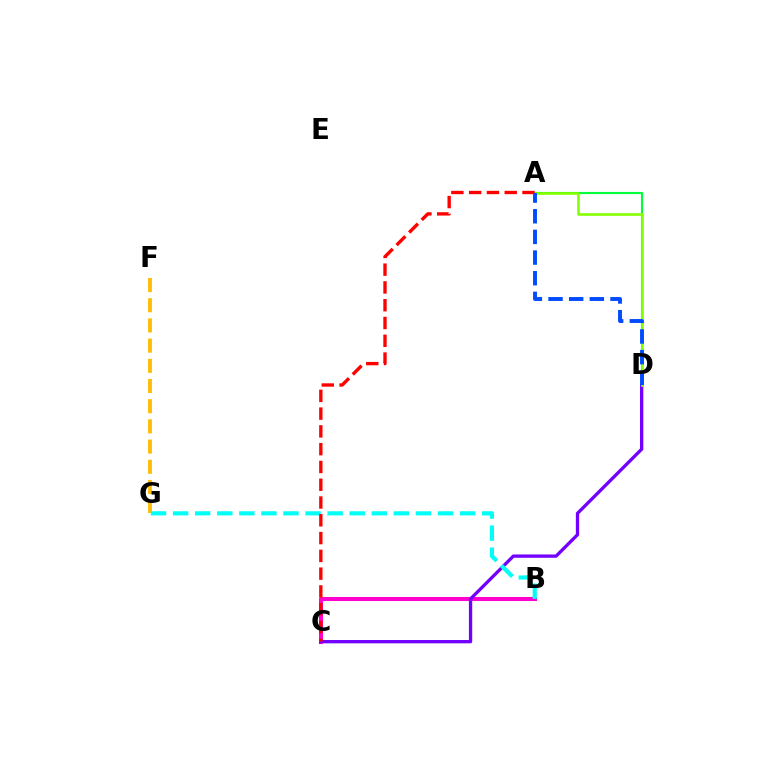{('A', 'D'): [{'color': '#00ff39', 'line_style': 'solid', 'thickness': 1.53}, {'color': '#84ff00', 'line_style': 'solid', 'thickness': 1.87}, {'color': '#004bff', 'line_style': 'dashed', 'thickness': 2.81}], ('B', 'C'): [{'color': '#ff00cf', 'line_style': 'solid', 'thickness': 2.92}], ('C', 'D'): [{'color': '#7200ff', 'line_style': 'solid', 'thickness': 2.38}], ('F', 'G'): [{'color': '#ffbd00', 'line_style': 'dashed', 'thickness': 2.74}], ('B', 'G'): [{'color': '#00fff6', 'line_style': 'dashed', 'thickness': 3.0}], ('A', 'C'): [{'color': '#ff0000', 'line_style': 'dashed', 'thickness': 2.42}]}